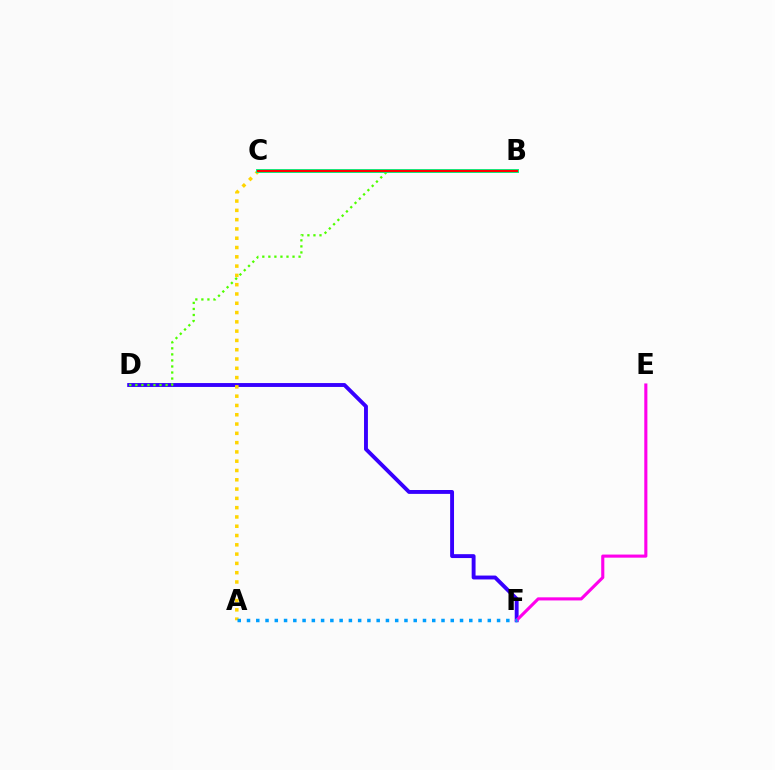{('D', 'F'): [{'color': '#3700ff', 'line_style': 'solid', 'thickness': 2.8}], ('A', 'C'): [{'color': '#ffd500', 'line_style': 'dotted', 'thickness': 2.52}], ('B', 'D'): [{'color': '#4fff00', 'line_style': 'dotted', 'thickness': 1.64}], ('B', 'C'): [{'color': '#00ff86', 'line_style': 'solid', 'thickness': 2.86}, {'color': '#ff0000', 'line_style': 'solid', 'thickness': 1.59}], ('E', 'F'): [{'color': '#ff00ed', 'line_style': 'solid', 'thickness': 2.24}], ('A', 'F'): [{'color': '#009eff', 'line_style': 'dotted', 'thickness': 2.52}]}